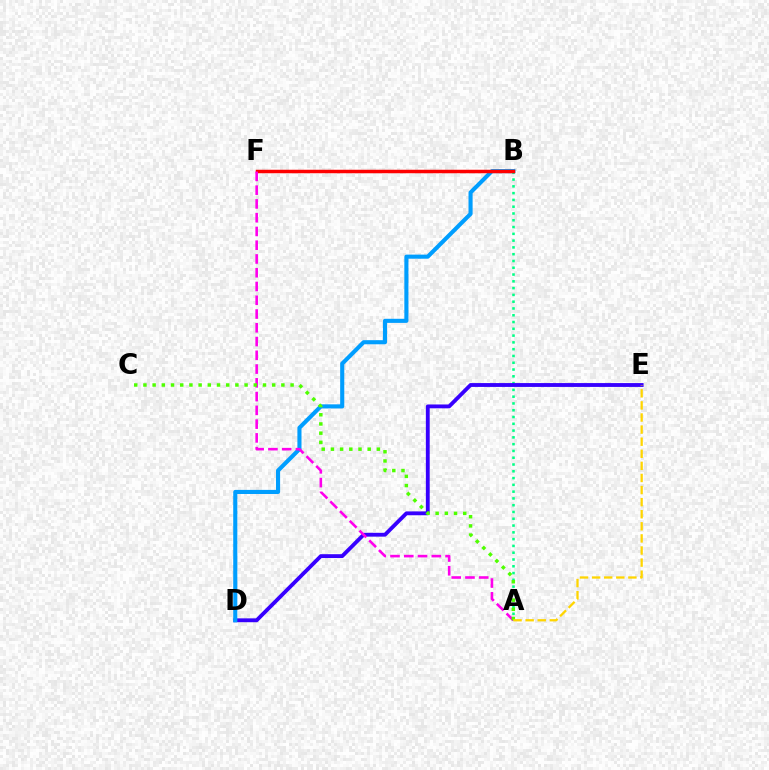{('A', 'B'): [{'color': '#00ff86', 'line_style': 'dotted', 'thickness': 1.84}], ('D', 'E'): [{'color': '#3700ff', 'line_style': 'solid', 'thickness': 2.77}], ('B', 'D'): [{'color': '#009eff', 'line_style': 'solid', 'thickness': 2.95}], ('B', 'F'): [{'color': '#ff0000', 'line_style': 'solid', 'thickness': 2.51}], ('A', 'F'): [{'color': '#ff00ed', 'line_style': 'dashed', 'thickness': 1.87}], ('A', 'C'): [{'color': '#4fff00', 'line_style': 'dotted', 'thickness': 2.5}], ('A', 'E'): [{'color': '#ffd500', 'line_style': 'dashed', 'thickness': 1.64}]}